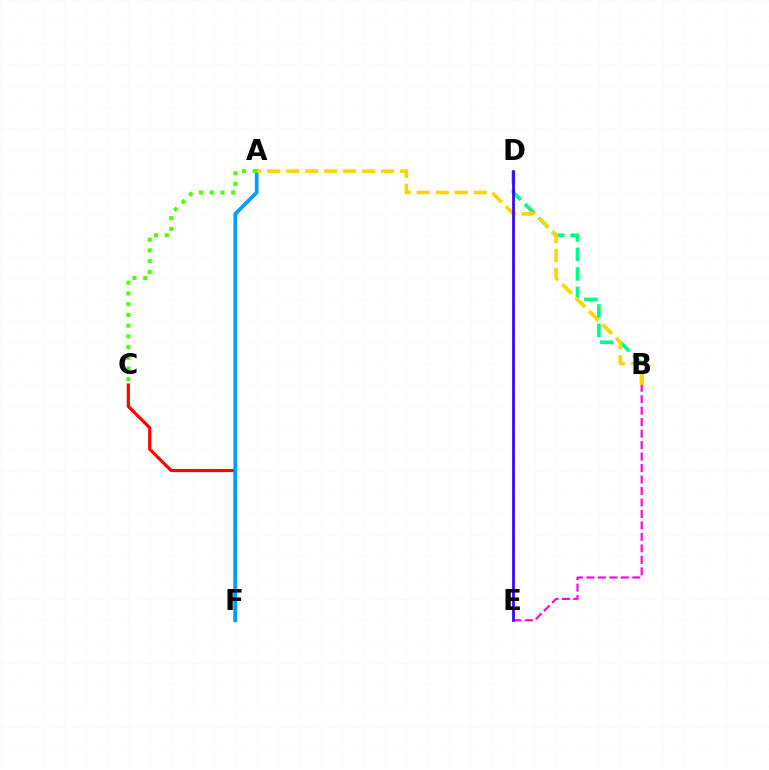{('C', 'F'): [{'color': '#ff0000', 'line_style': 'solid', 'thickness': 2.26}], ('B', 'D'): [{'color': '#00ff86', 'line_style': 'dashed', 'thickness': 2.65}], ('A', 'F'): [{'color': '#009eff', 'line_style': 'solid', 'thickness': 2.69}], ('A', 'C'): [{'color': '#4fff00', 'line_style': 'dotted', 'thickness': 2.92}], ('B', 'E'): [{'color': '#ff00ed', 'line_style': 'dashed', 'thickness': 1.56}], ('A', 'B'): [{'color': '#ffd500', 'line_style': 'dashed', 'thickness': 2.58}], ('D', 'E'): [{'color': '#3700ff', 'line_style': 'solid', 'thickness': 1.95}]}